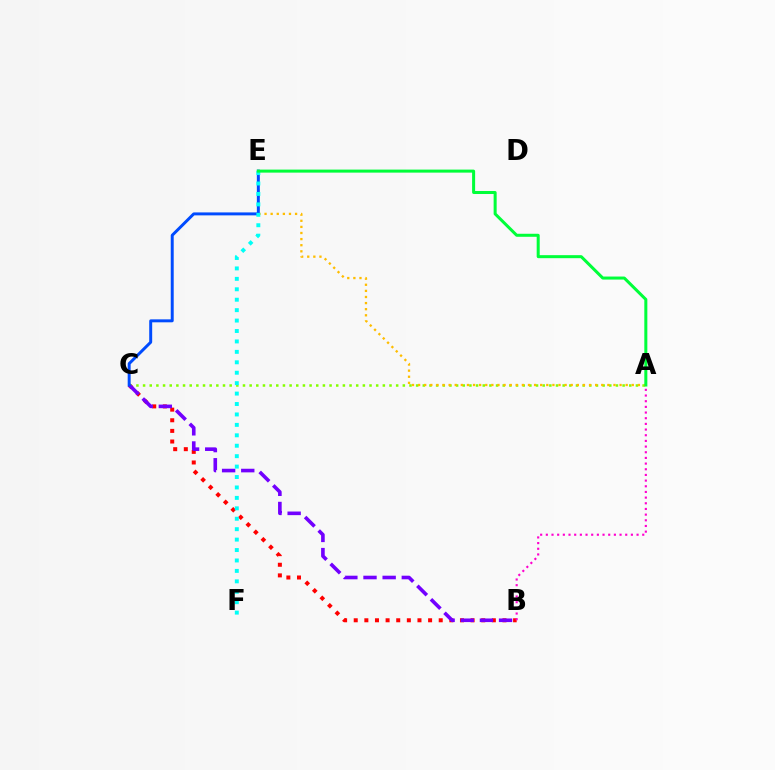{('B', 'C'): [{'color': '#ff0000', 'line_style': 'dotted', 'thickness': 2.89}, {'color': '#7200ff', 'line_style': 'dashed', 'thickness': 2.6}], ('A', 'C'): [{'color': '#84ff00', 'line_style': 'dotted', 'thickness': 1.81}], ('A', 'B'): [{'color': '#ff00cf', 'line_style': 'dotted', 'thickness': 1.54}], ('A', 'E'): [{'color': '#ffbd00', 'line_style': 'dotted', 'thickness': 1.66}, {'color': '#00ff39', 'line_style': 'solid', 'thickness': 2.18}], ('C', 'E'): [{'color': '#004bff', 'line_style': 'solid', 'thickness': 2.13}], ('E', 'F'): [{'color': '#00fff6', 'line_style': 'dotted', 'thickness': 2.83}]}